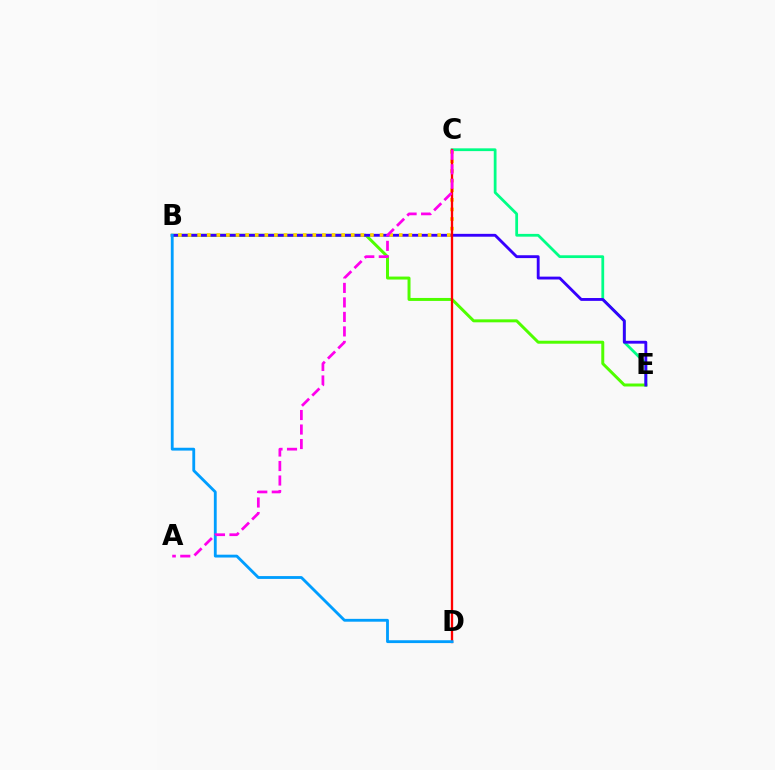{('C', 'E'): [{'color': '#00ff86', 'line_style': 'solid', 'thickness': 1.99}], ('B', 'E'): [{'color': '#4fff00', 'line_style': 'solid', 'thickness': 2.14}, {'color': '#3700ff', 'line_style': 'solid', 'thickness': 2.06}], ('B', 'C'): [{'color': '#ffd500', 'line_style': 'dotted', 'thickness': 2.61}], ('C', 'D'): [{'color': '#ff0000', 'line_style': 'solid', 'thickness': 1.66}], ('B', 'D'): [{'color': '#009eff', 'line_style': 'solid', 'thickness': 2.04}], ('A', 'C'): [{'color': '#ff00ed', 'line_style': 'dashed', 'thickness': 1.97}]}